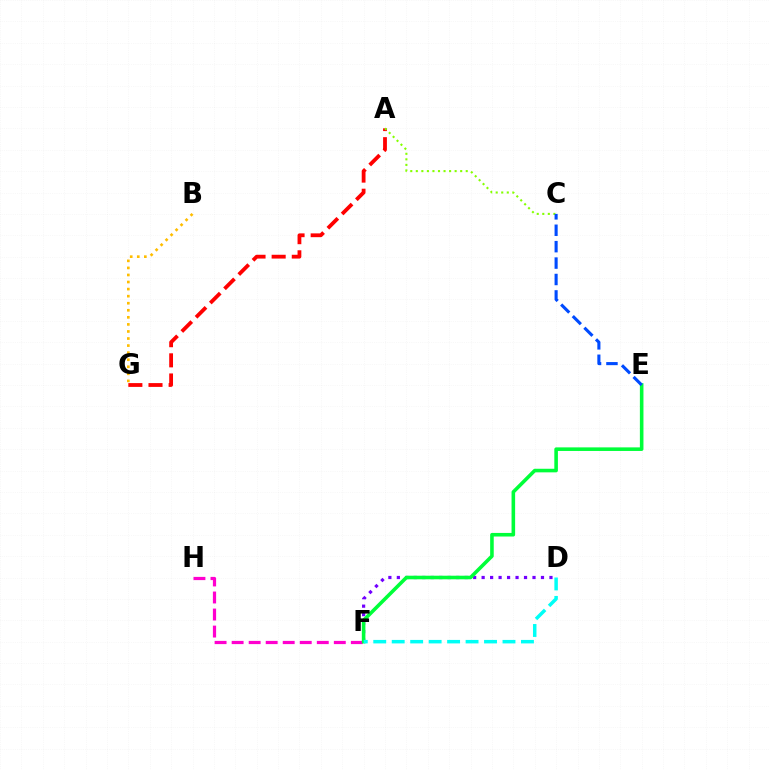{('D', 'F'): [{'color': '#7200ff', 'line_style': 'dotted', 'thickness': 2.3}, {'color': '#00fff6', 'line_style': 'dashed', 'thickness': 2.51}], ('A', 'G'): [{'color': '#ff0000', 'line_style': 'dashed', 'thickness': 2.74}], ('A', 'C'): [{'color': '#84ff00', 'line_style': 'dotted', 'thickness': 1.51}], ('F', 'H'): [{'color': '#ff00cf', 'line_style': 'dashed', 'thickness': 2.31}], ('E', 'F'): [{'color': '#00ff39', 'line_style': 'solid', 'thickness': 2.58}], ('B', 'G'): [{'color': '#ffbd00', 'line_style': 'dotted', 'thickness': 1.92}], ('C', 'E'): [{'color': '#004bff', 'line_style': 'dashed', 'thickness': 2.23}]}